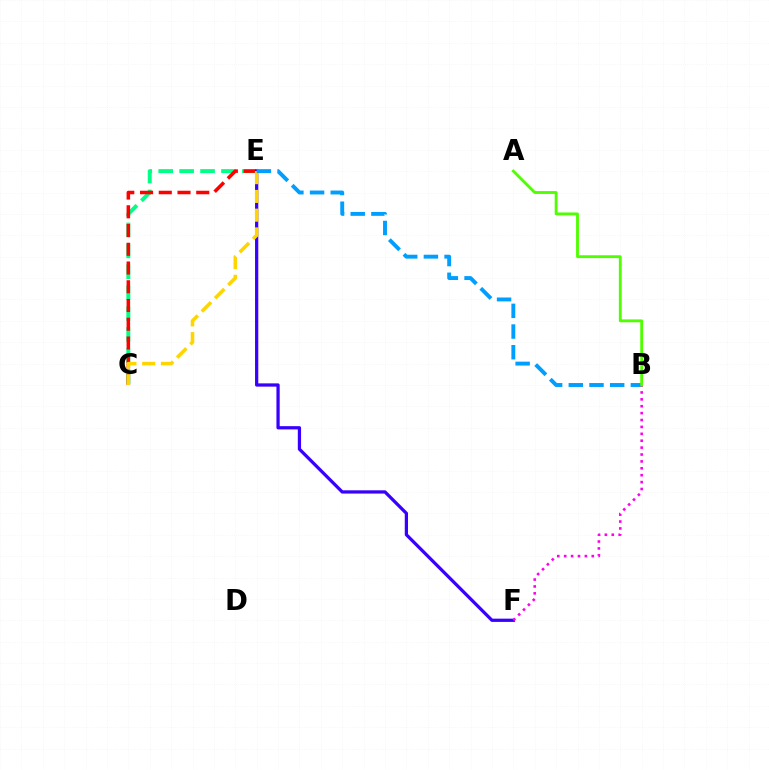{('C', 'E'): [{'color': '#00ff86', 'line_style': 'dashed', 'thickness': 2.84}, {'color': '#ff0000', 'line_style': 'dashed', 'thickness': 2.55}, {'color': '#ffd500', 'line_style': 'dashed', 'thickness': 2.55}], ('E', 'F'): [{'color': '#3700ff', 'line_style': 'solid', 'thickness': 2.34}], ('B', 'E'): [{'color': '#009eff', 'line_style': 'dashed', 'thickness': 2.81}], ('B', 'F'): [{'color': '#ff00ed', 'line_style': 'dotted', 'thickness': 1.87}], ('A', 'B'): [{'color': '#4fff00', 'line_style': 'solid', 'thickness': 2.05}]}